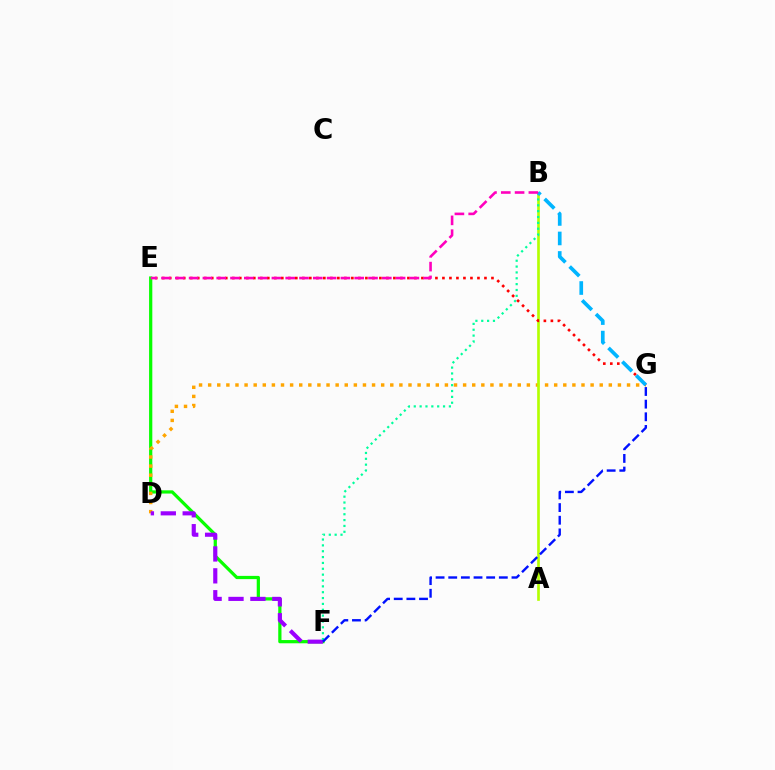{('E', 'F'): [{'color': '#08ff00', 'line_style': 'solid', 'thickness': 2.33}], ('D', 'G'): [{'color': '#ffa500', 'line_style': 'dotted', 'thickness': 2.47}], ('D', 'F'): [{'color': '#9b00ff', 'line_style': 'dashed', 'thickness': 2.97}], ('A', 'B'): [{'color': '#b3ff00', 'line_style': 'solid', 'thickness': 1.92}], ('B', 'F'): [{'color': '#00ff9d', 'line_style': 'dotted', 'thickness': 1.59}], ('E', 'G'): [{'color': '#ff0000', 'line_style': 'dotted', 'thickness': 1.9}], ('F', 'G'): [{'color': '#0010ff', 'line_style': 'dashed', 'thickness': 1.72}], ('B', 'G'): [{'color': '#00b5ff', 'line_style': 'dashed', 'thickness': 2.65}], ('B', 'E'): [{'color': '#ff00bd', 'line_style': 'dashed', 'thickness': 1.87}]}